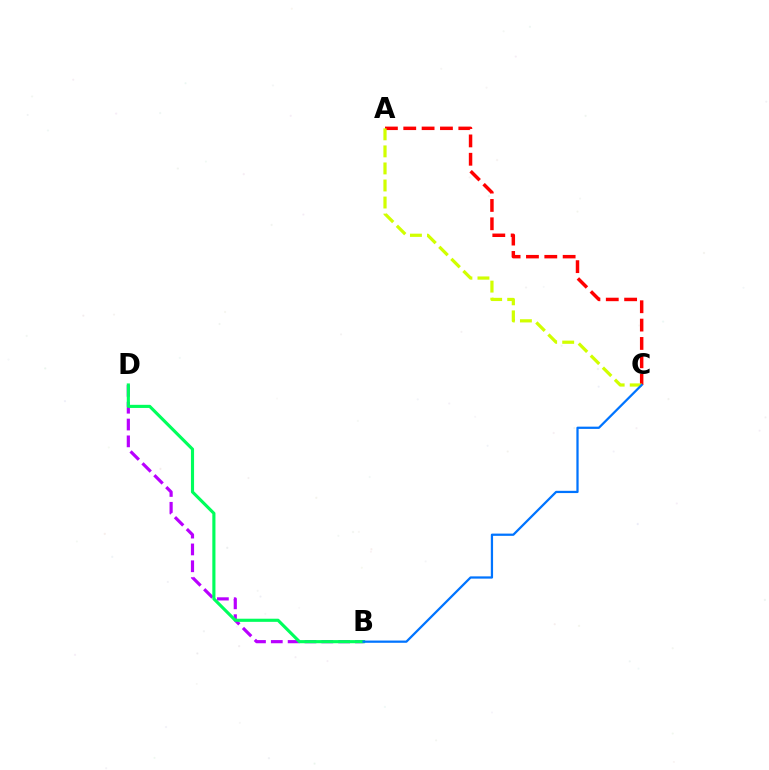{('B', 'D'): [{'color': '#b900ff', 'line_style': 'dashed', 'thickness': 2.29}, {'color': '#00ff5c', 'line_style': 'solid', 'thickness': 2.25}], ('A', 'C'): [{'color': '#ff0000', 'line_style': 'dashed', 'thickness': 2.49}, {'color': '#d1ff00', 'line_style': 'dashed', 'thickness': 2.32}], ('B', 'C'): [{'color': '#0074ff', 'line_style': 'solid', 'thickness': 1.62}]}